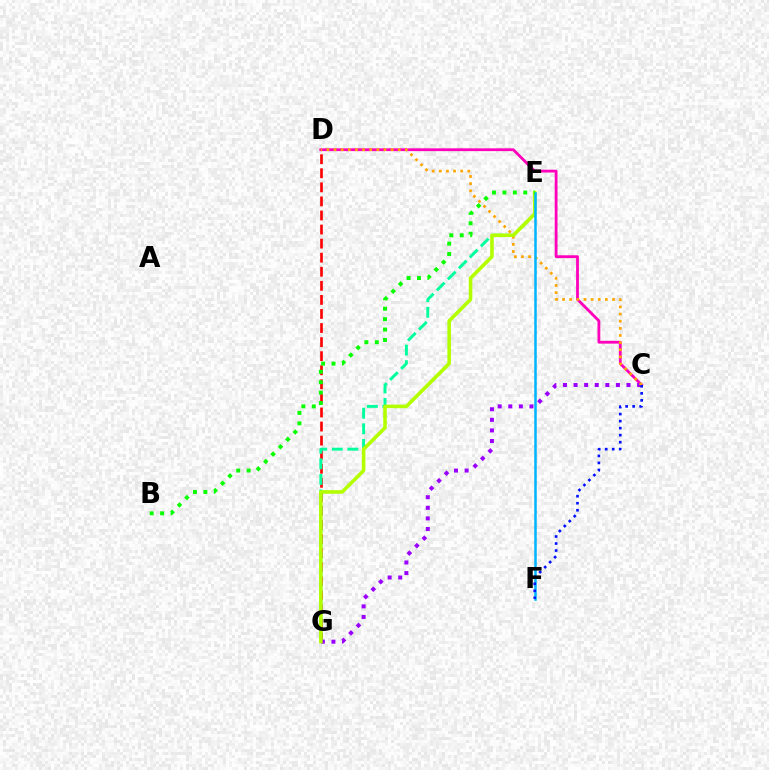{('D', 'G'): [{'color': '#ff0000', 'line_style': 'dashed', 'thickness': 1.91}], ('C', 'D'): [{'color': '#ff00bd', 'line_style': 'solid', 'thickness': 2.01}, {'color': '#ffa500', 'line_style': 'dotted', 'thickness': 1.94}], ('C', 'G'): [{'color': '#9b00ff', 'line_style': 'dotted', 'thickness': 2.88}], ('E', 'G'): [{'color': '#00ff9d', 'line_style': 'dashed', 'thickness': 2.11}, {'color': '#b3ff00', 'line_style': 'solid', 'thickness': 2.57}], ('E', 'F'): [{'color': '#00b5ff', 'line_style': 'solid', 'thickness': 1.82}], ('B', 'E'): [{'color': '#08ff00', 'line_style': 'dotted', 'thickness': 2.83}], ('C', 'F'): [{'color': '#0010ff', 'line_style': 'dotted', 'thickness': 1.91}]}